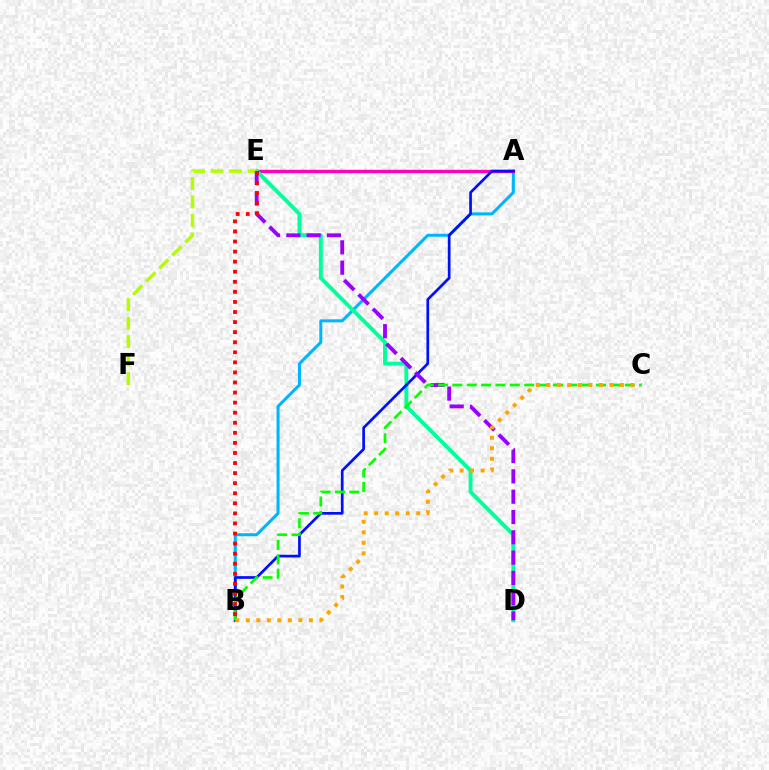{('A', 'B'): [{'color': '#00b5ff', 'line_style': 'solid', 'thickness': 2.17}, {'color': '#0010ff', 'line_style': 'solid', 'thickness': 1.95}], ('A', 'E'): [{'color': '#ff00bd', 'line_style': 'solid', 'thickness': 2.45}], ('D', 'E'): [{'color': '#00ff9d', 'line_style': 'solid', 'thickness': 2.8}, {'color': '#9b00ff', 'line_style': 'dashed', 'thickness': 2.76}], ('E', 'F'): [{'color': '#b3ff00', 'line_style': 'dashed', 'thickness': 2.51}], ('B', 'C'): [{'color': '#08ff00', 'line_style': 'dashed', 'thickness': 1.95}, {'color': '#ffa500', 'line_style': 'dotted', 'thickness': 2.86}], ('B', 'E'): [{'color': '#ff0000', 'line_style': 'dotted', 'thickness': 2.74}]}